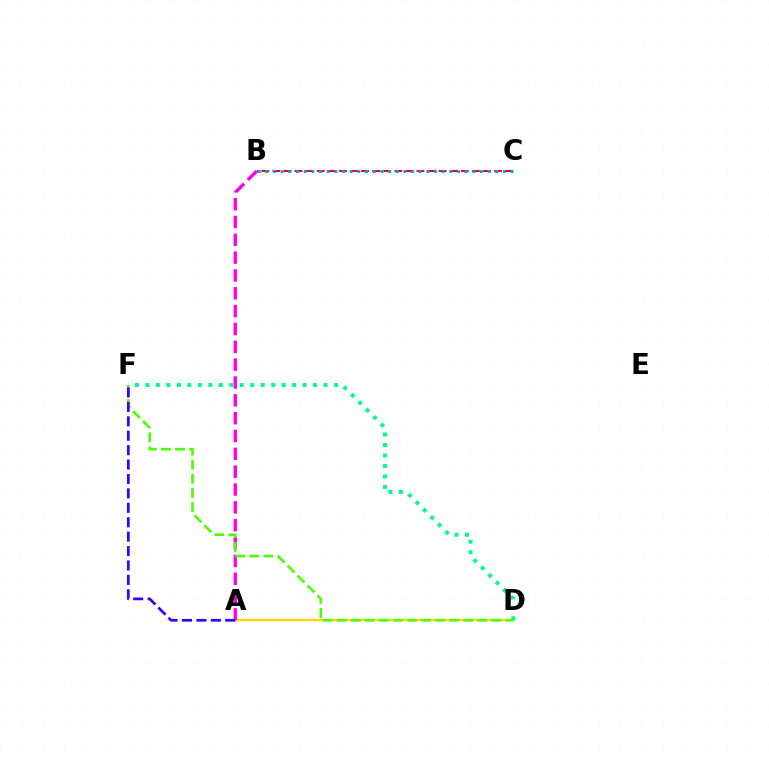{('A', 'D'): [{'color': '#ffd500', 'line_style': 'solid', 'thickness': 1.65}], ('A', 'B'): [{'color': '#ff00ed', 'line_style': 'dashed', 'thickness': 2.42}], ('B', 'C'): [{'color': '#ff0000', 'line_style': 'dashed', 'thickness': 1.51}, {'color': '#009eff', 'line_style': 'dotted', 'thickness': 2.08}], ('D', 'F'): [{'color': '#4fff00', 'line_style': 'dashed', 'thickness': 1.91}, {'color': '#00ff86', 'line_style': 'dotted', 'thickness': 2.85}], ('A', 'F'): [{'color': '#3700ff', 'line_style': 'dashed', 'thickness': 1.96}]}